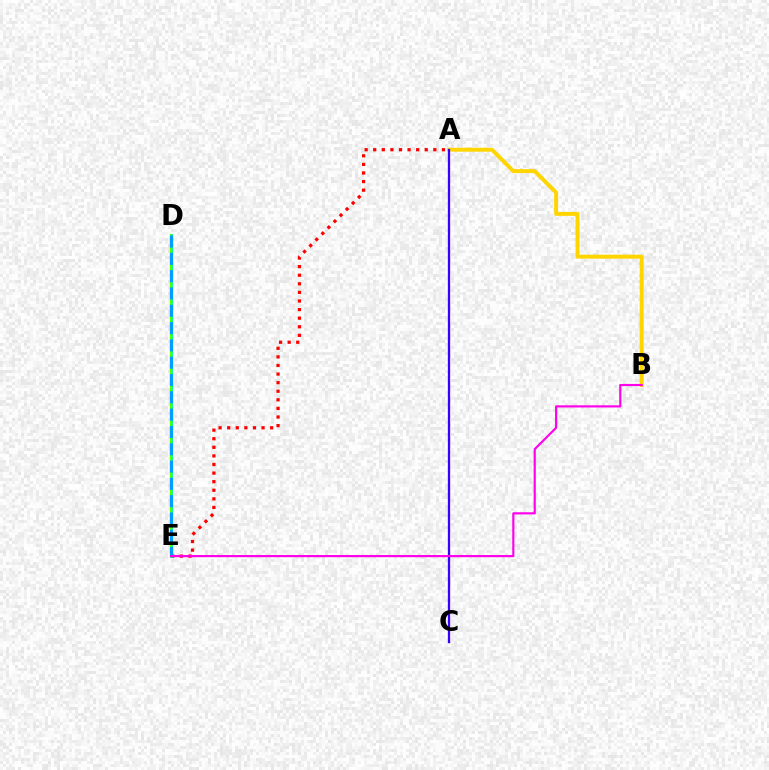{('A', 'E'): [{'color': '#ff0000', 'line_style': 'dotted', 'thickness': 2.33}], ('D', 'E'): [{'color': '#00ff86', 'line_style': 'solid', 'thickness': 2.1}, {'color': '#4fff00', 'line_style': 'solid', 'thickness': 1.54}, {'color': '#009eff', 'line_style': 'dashed', 'thickness': 2.35}], ('A', 'B'): [{'color': '#ffd500', 'line_style': 'solid', 'thickness': 2.84}], ('A', 'C'): [{'color': '#3700ff', 'line_style': 'solid', 'thickness': 1.66}], ('B', 'E'): [{'color': '#ff00ed', 'line_style': 'solid', 'thickness': 1.55}]}